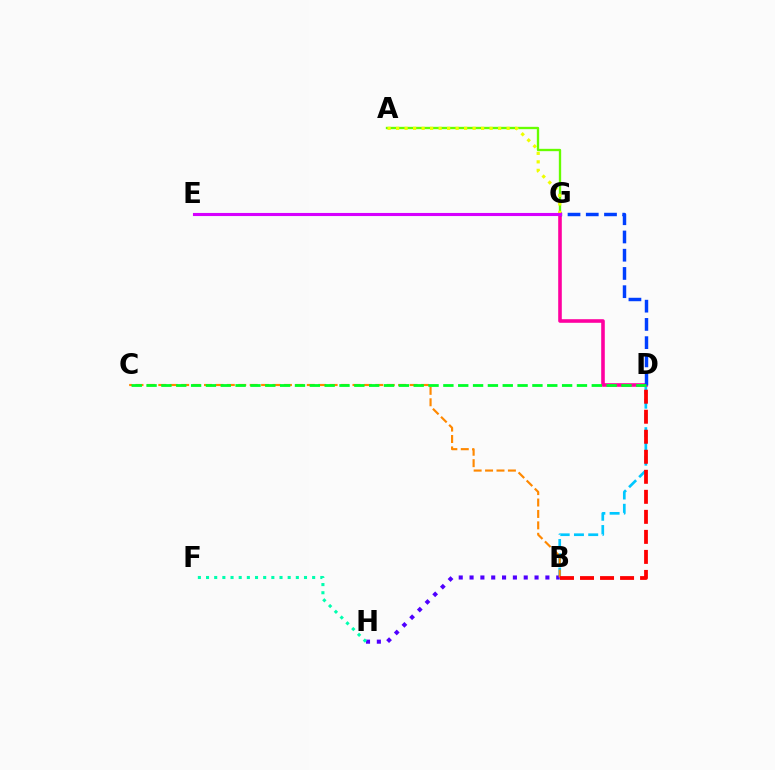{('B', 'D'): [{'color': '#00c7ff', 'line_style': 'dashed', 'thickness': 1.94}, {'color': '#ff0000', 'line_style': 'dashed', 'thickness': 2.72}], ('A', 'G'): [{'color': '#66ff00', 'line_style': 'solid', 'thickness': 1.68}, {'color': '#eeff00', 'line_style': 'dotted', 'thickness': 2.31}], ('D', 'G'): [{'color': '#ff00a0', 'line_style': 'solid', 'thickness': 2.59}, {'color': '#003fff', 'line_style': 'dashed', 'thickness': 2.48}], ('B', 'H'): [{'color': '#4f00ff', 'line_style': 'dotted', 'thickness': 2.94}], ('B', 'C'): [{'color': '#ff8800', 'line_style': 'dashed', 'thickness': 1.55}], ('F', 'H'): [{'color': '#00ffaf', 'line_style': 'dotted', 'thickness': 2.22}], ('C', 'D'): [{'color': '#00ff27', 'line_style': 'dashed', 'thickness': 2.02}], ('E', 'G'): [{'color': '#d600ff', 'line_style': 'solid', 'thickness': 2.23}]}